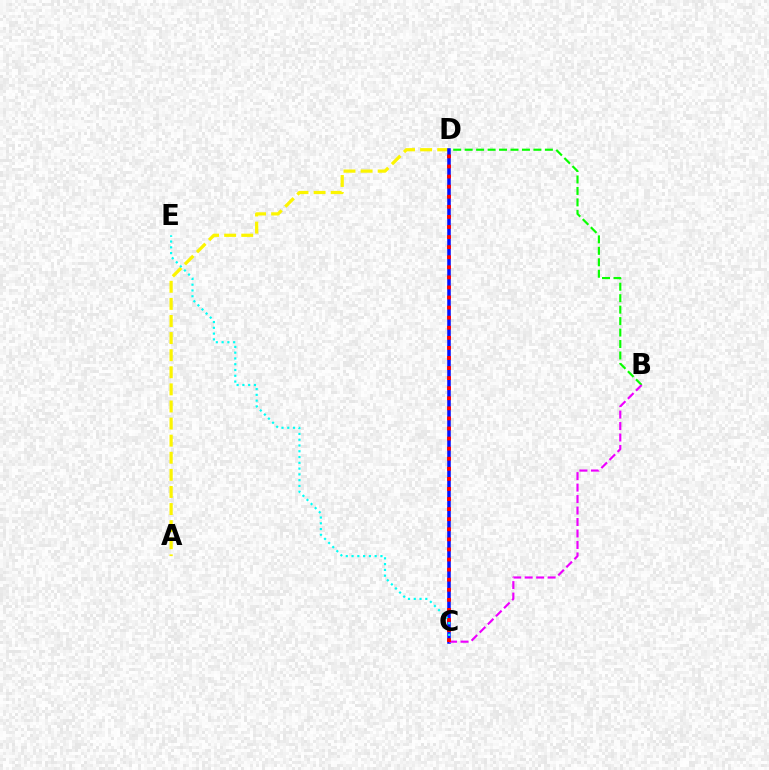{('B', 'D'): [{'color': '#08ff00', 'line_style': 'dashed', 'thickness': 1.56}], ('A', 'D'): [{'color': '#fcf500', 'line_style': 'dashed', 'thickness': 2.32}], ('C', 'D'): [{'color': '#0010ff', 'line_style': 'solid', 'thickness': 2.56}, {'color': '#ff0000', 'line_style': 'dotted', 'thickness': 2.74}], ('B', 'C'): [{'color': '#ee00ff', 'line_style': 'dashed', 'thickness': 1.56}], ('C', 'E'): [{'color': '#00fff6', 'line_style': 'dotted', 'thickness': 1.57}]}